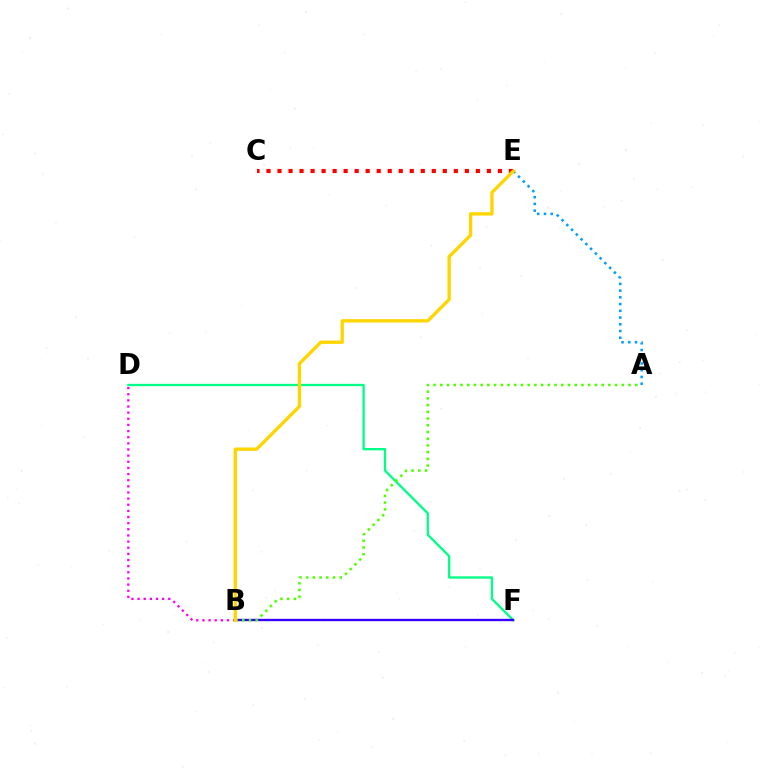{('D', 'F'): [{'color': '#00ff86', 'line_style': 'solid', 'thickness': 1.66}], ('B', 'F'): [{'color': '#3700ff', 'line_style': 'solid', 'thickness': 1.71}], ('C', 'E'): [{'color': '#ff0000', 'line_style': 'dotted', 'thickness': 2.99}], ('B', 'D'): [{'color': '#ff00ed', 'line_style': 'dotted', 'thickness': 1.67}], ('A', 'B'): [{'color': '#4fff00', 'line_style': 'dotted', 'thickness': 1.83}], ('A', 'E'): [{'color': '#009eff', 'line_style': 'dotted', 'thickness': 1.83}], ('B', 'E'): [{'color': '#ffd500', 'line_style': 'solid', 'thickness': 2.4}]}